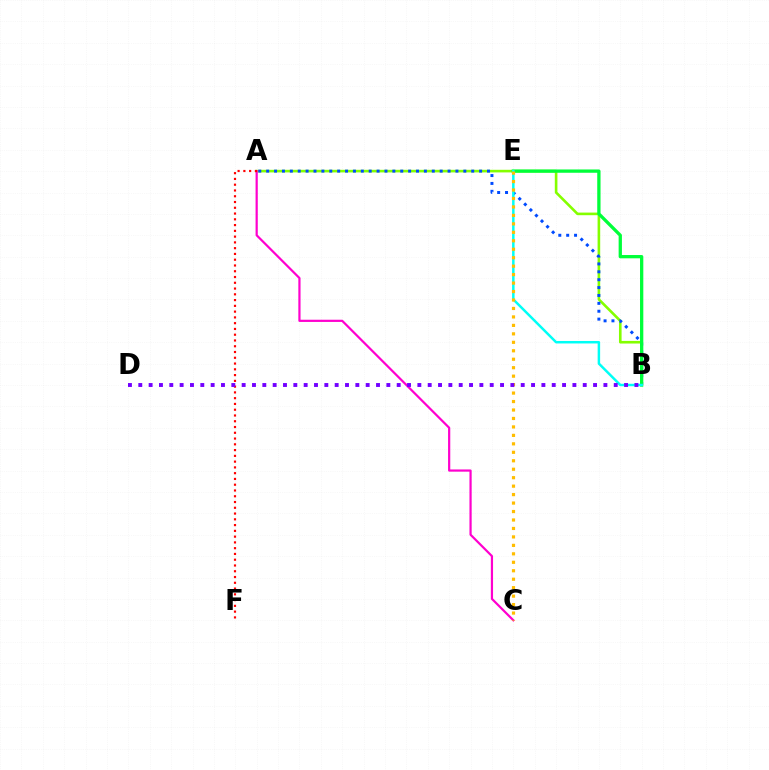{('A', 'B'): [{'color': '#84ff00', 'line_style': 'solid', 'thickness': 1.88}, {'color': '#004bff', 'line_style': 'dotted', 'thickness': 2.14}], ('A', 'C'): [{'color': '#ff00cf', 'line_style': 'solid', 'thickness': 1.59}], ('B', 'E'): [{'color': '#00ff39', 'line_style': 'solid', 'thickness': 2.37}, {'color': '#00fff6', 'line_style': 'solid', 'thickness': 1.79}], ('A', 'F'): [{'color': '#ff0000', 'line_style': 'dotted', 'thickness': 1.57}], ('C', 'E'): [{'color': '#ffbd00', 'line_style': 'dotted', 'thickness': 2.3}], ('B', 'D'): [{'color': '#7200ff', 'line_style': 'dotted', 'thickness': 2.81}]}